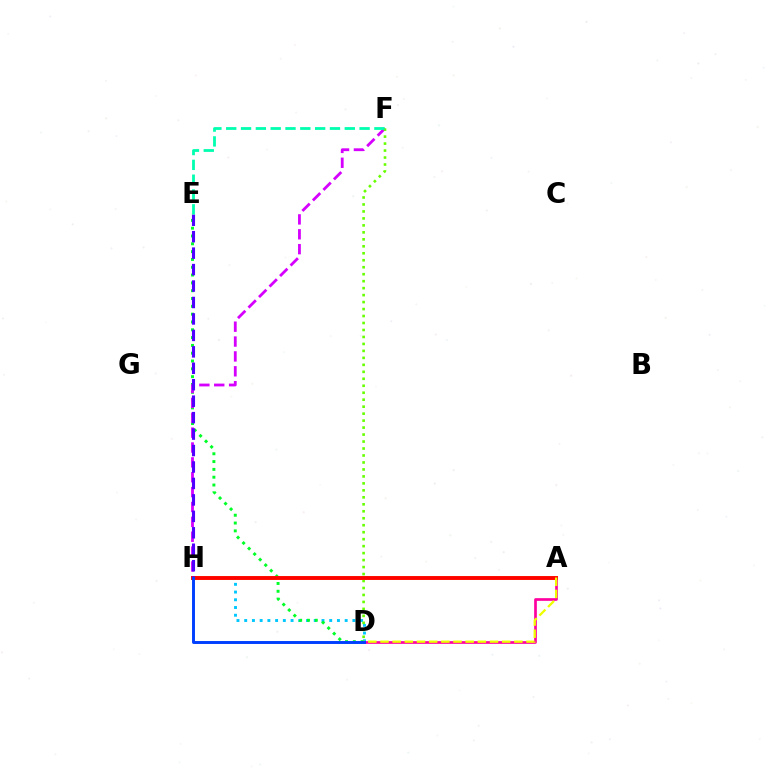{('D', 'H'): [{'color': '#00c7ff', 'line_style': 'dotted', 'thickness': 2.1}, {'color': '#003fff', 'line_style': 'solid', 'thickness': 2.11}], ('D', 'E'): [{'color': '#00ff27', 'line_style': 'dotted', 'thickness': 2.12}], ('A', 'H'): [{'color': '#ff8800', 'line_style': 'solid', 'thickness': 2.87}, {'color': '#ff0000', 'line_style': 'solid', 'thickness': 2.71}], ('F', 'H'): [{'color': '#d600ff', 'line_style': 'dashed', 'thickness': 2.02}], ('D', 'F'): [{'color': '#66ff00', 'line_style': 'dotted', 'thickness': 1.89}], ('A', 'D'): [{'color': '#ff00a0', 'line_style': 'solid', 'thickness': 1.94}, {'color': '#eeff00', 'line_style': 'dashed', 'thickness': 1.65}], ('E', 'H'): [{'color': '#4f00ff', 'line_style': 'dashed', 'thickness': 2.23}], ('E', 'F'): [{'color': '#00ffaf', 'line_style': 'dashed', 'thickness': 2.01}]}